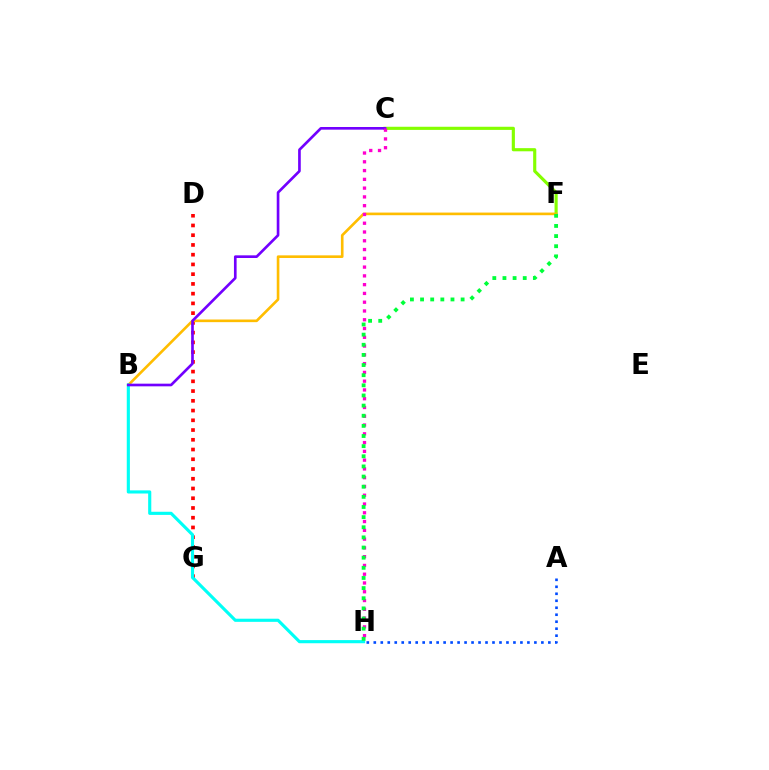{('C', 'F'): [{'color': '#84ff00', 'line_style': 'solid', 'thickness': 2.26}], ('D', 'G'): [{'color': '#ff0000', 'line_style': 'dotted', 'thickness': 2.65}], ('A', 'H'): [{'color': '#004bff', 'line_style': 'dotted', 'thickness': 1.9}], ('B', 'F'): [{'color': '#ffbd00', 'line_style': 'solid', 'thickness': 1.9}], ('B', 'H'): [{'color': '#00fff6', 'line_style': 'solid', 'thickness': 2.26}], ('B', 'C'): [{'color': '#7200ff', 'line_style': 'solid', 'thickness': 1.91}], ('C', 'H'): [{'color': '#ff00cf', 'line_style': 'dotted', 'thickness': 2.38}], ('F', 'H'): [{'color': '#00ff39', 'line_style': 'dotted', 'thickness': 2.75}]}